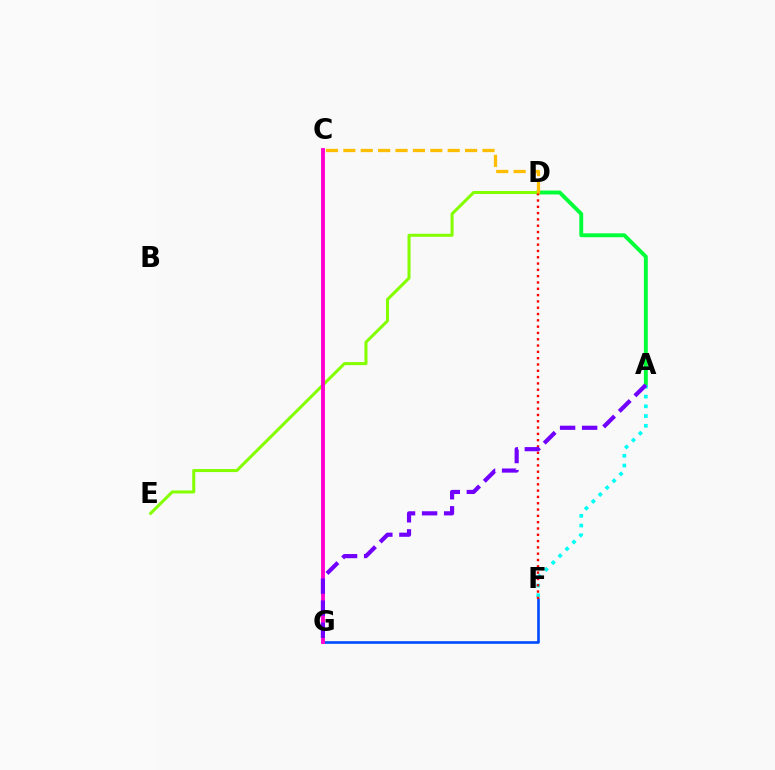{('F', 'G'): [{'color': '#004bff', 'line_style': 'solid', 'thickness': 1.89}], ('A', 'D'): [{'color': '#00ff39', 'line_style': 'solid', 'thickness': 2.81}], ('A', 'F'): [{'color': '#00fff6', 'line_style': 'dotted', 'thickness': 2.65}], ('D', 'E'): [{'color': '#84ff00', 'line_style': 'solid', 'thickness': 2.18}], ('D', 'F'): [{'color': '#ff0000', 'line_style': 'dotted', 'thickness': 1.71}], ('C', 'D'): [{'color': '#ffbd00', 'line_style': 'dashed', 'thickness': 2.36}], ('C', 'G'): [{'color': '#ff00cf', 'line_style': 'solid', 'thickness': 2.78}], ('A', 'G'): [{'color': '#7200ff', 'line_style': 'dashed', 'thickness': 2.99}]}